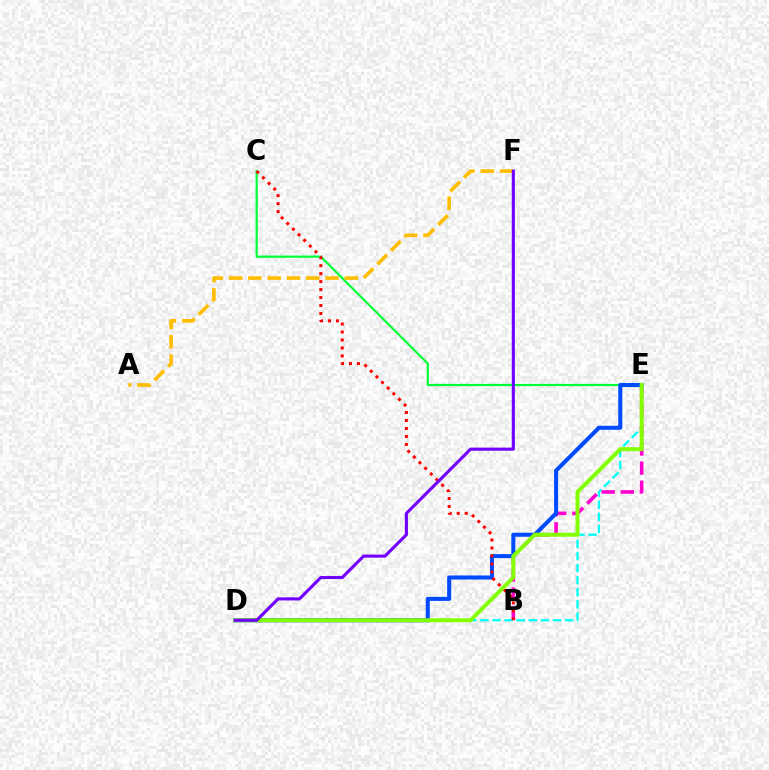{('C', 'E'): [{'color': '#00ff39', 'line_style': 'solid', 'thickness': 1.59}], ('D', 'E'): [{'color': '#00fff6', 'line_style': 'dashed', 'thickness': 1.64}, {'color': '#004bff', 'line_style': 'solid', 'thickness': 2.91}, {'color': '#84ff00', 'line_style': 'solid', 'thickness': 2.87}], ('B', 'E'): [{'color': '#ff00cf', 'line_style': 'dashed', 'thickness': 2.6}], ('B', 'C'): [{'color': '#ff0000', 'line_style': 'dotted', 'thickness': 2.17}], ('A', 'F'): [{'color': '#ffbd00', 'line_style': 'dashed', 'thickness': 2.62}], ('D', 'F'): [{'color': '#7200ff', 'line_style': 'solid', 'thickness': 2.24}]}